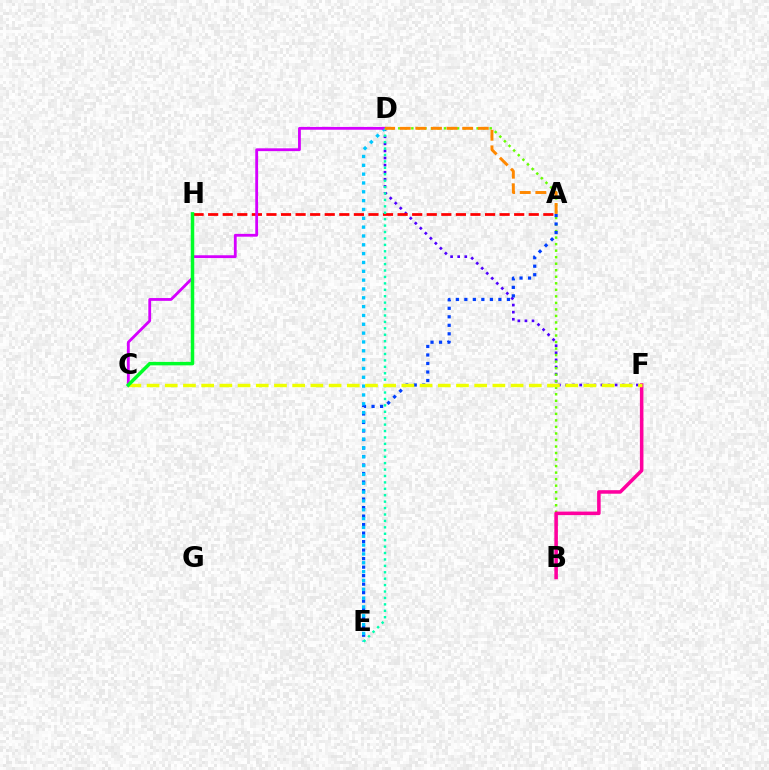{('D', 'F'): [{'color': '#4f00ff', 'line_style': 'dotted', 'thickness': 1.93}], ('B', 'D'): [{'color': '#66ff00', 'line_style': 'dotted', 'thickness': 1.77}], ('A', 'H'): [{'color': '#ff0000', 'line_style': 'dashed', 'thickness': 1.98}], ('B', 'F'): [{'color': '#ff00a0', 'line_style': 'solid', 'thickness': 2.55}], ('A', 'E'): [{'color': '#003fff', 'line_style': 'dotted', 'thickness': 2.31}], ('D', 'E'): [{'color': '#00c7ff', 'line_style': 'dotted', 'thickness': 2.4}, {'color': '#00ffaf', 'line_style': 'dotted', 'thickness': 1.74}], ('C', 'D'): [{'color': '#d600ff', 'line_style': 'solid', 'thickness': 2.03}], ('C', 'F'): [{'color': '#eeff00', 'line_style': 'dashed', 'thickness': 2.47}], ('A', 'D'): [{'color': '#ff8800', 'line_style': 'dashed', 'thickness': 2.12}], ('C', 'H'): [{'color': '#00ff27', 'line_style': 'solid', 'thickness': 2.51}]}